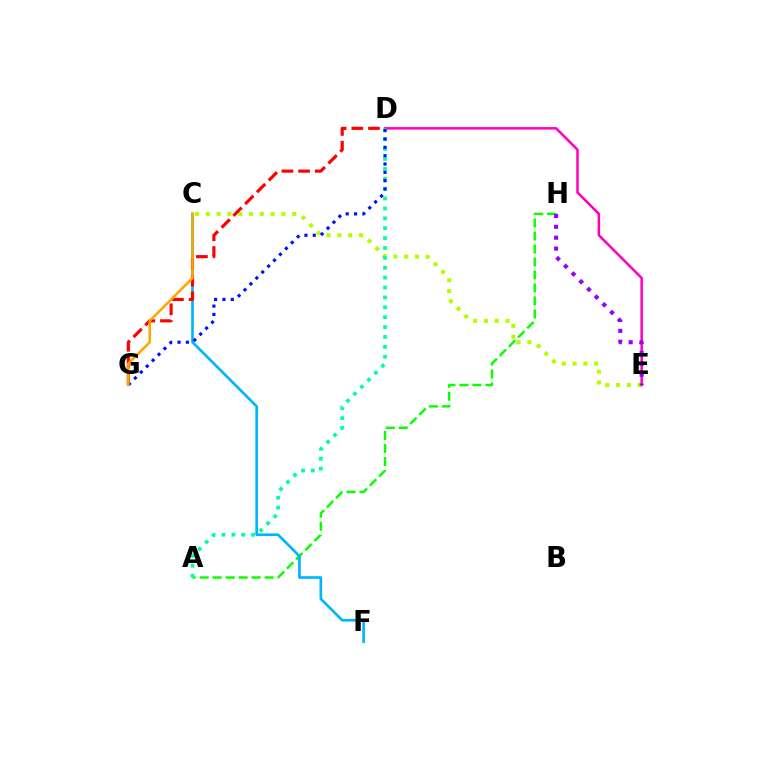{('C', 'E'): [{'color': '#b3ff00', 'line_style': 'dotted', 'thickness': 2.94}], ('A', 'H'): [{'color': '#08ff00', 'line_style': 'dashed', 'thickness': 1.76}], ('D', 'E'): [{'color': '#ff00bd', 'line_style': 'solid', 'thickness': 1.81}], ('C', 'F'): [{'color': '#00b5ff', 'line_style': 'solid', 'thickness': 1.92}], ('A', 'D'): [{'color': '#00ff9d', 'line_style': 'dotted', 'thickness': 2.69}], ('D', 'G'): [{'color': '#ff0000', 'line_style': 'dashed', 'thickness': 2.27}, {'color': '#0010ff', 'line_style': 'dotted', 'thickness': 2.27}], ('C', 'G'): [{'color': '#ffa500', 'line_style': 'solid', 'thickness': 1.82}], ('E', 'H'): [{'color': '#9b00ff', 'line_style': 'dotted', 'thickness': 2.96}]}